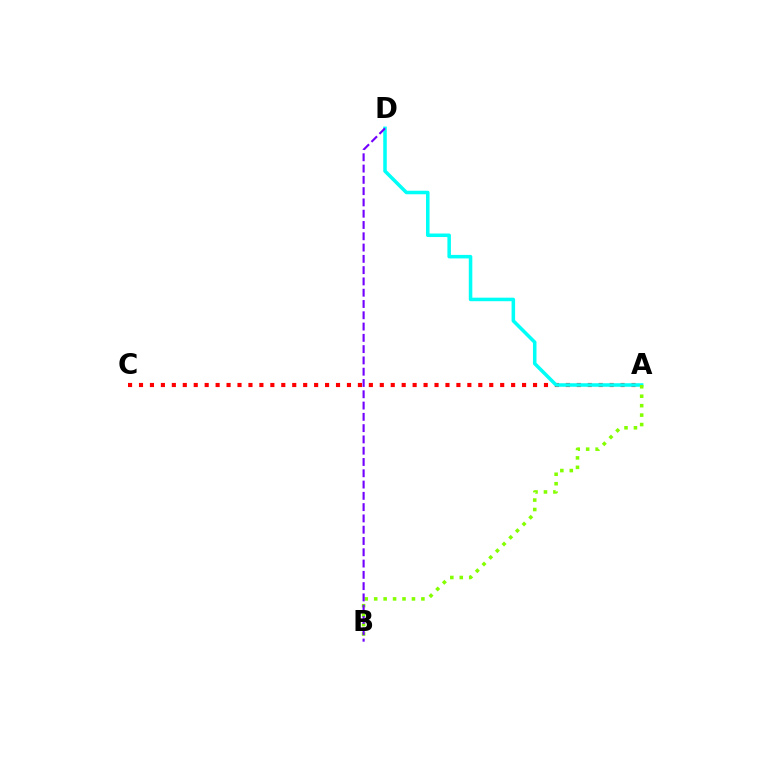{('A', 'C'): [{'color': '#ff0000', 'line_style': 'dotted', 'thickness': 2.97}], ('A', 'D'): [{'color': '#00fff6', 'line_style': 'solid', 'thickness': 2.54}], ('A', 'B'): [{'color': '#84ff00', 'line_style': 'dotted', 'thickness': 2.57}], ('B', 'D'): [{'color': '#7200ff', 'line_style': 'dashed', 'thickness': 1.53}]}